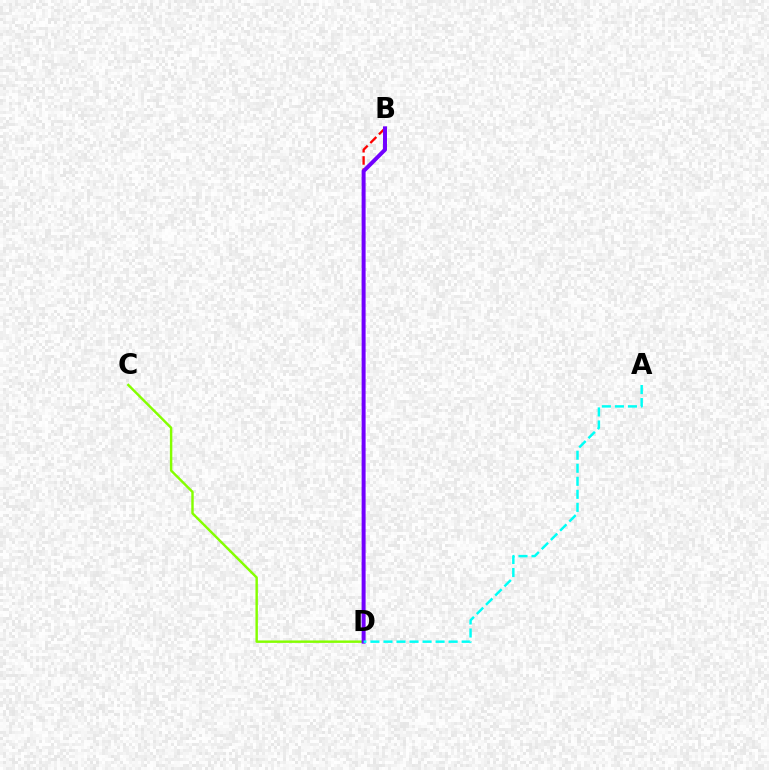{('C', 'D'): [{'color': '#84ff00', 'line_style': 'solid', 'thickness': 1.75}], ('B', 'D'): [{'color': '#ff0000', 'line_style': 'dashed', 'thickness': 1.66}, {'color': '#7200ff', 'line_style': 'solid', 'thickness': 2.86}], ('A', 'D'): [{'color': '#00fff6', 'line_style': 'dashed', 'thickness': 1.77}]}